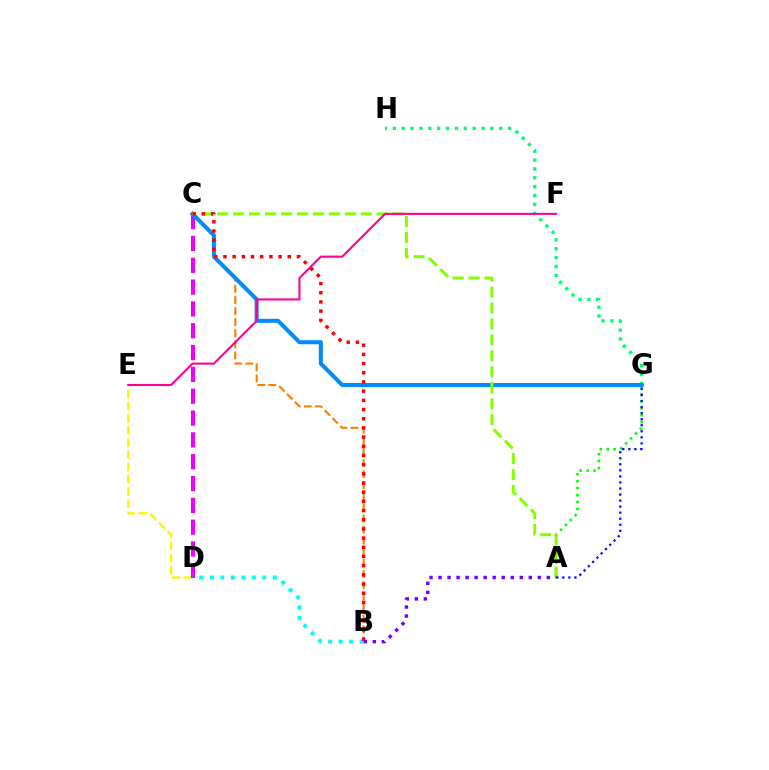{('D', 'E'): [{'color': '#fcf500', 'line_style': 'dashed', 'thickness': 1.65}], ('A', 'G'): [{'color': '#08ff00', 'line_style': 'dotted', 'thickness': 1.88}, {'color': '#0010ff', 'line_style': 'dotted', 'thickness': 1.64}], ('G', 'H'): [{'color': '#00ff74', 'line_style': 'dotted', 'thickness': 2.41}], ('C', 'D'): [{'color': '#ee00ff', 'line_style': 'dashed', 'thickness': 2.97}], ('B', 'C'): [{'color': '#ff7c00', 'line_style': 'dashed', 'thickness': 1.51}, {'color': '#ff0000', 'line_style': 'dotted', 'thickness': 2.5}], ('B', 'D'): [{'color': '#00fff6', 'line_style': 'dotted', 'thickness': 2.85}], ('C', 'G'): [{'color': '#008cff', 'line_style': 'solid', 'thickness': 2.92}], ('A', 'C'): [{'color': '#84ff00', 'line_style': 'dashed', 'thickness': 2.17}], ('A', 'B'): [{'color': '#7200ff', 'line_style': 'dotted', 'thickness': 2.45}], ('E', 'F'): [{'color': '#ff0094', 'line_style': 'solid', 'thickness': 1.5}]}